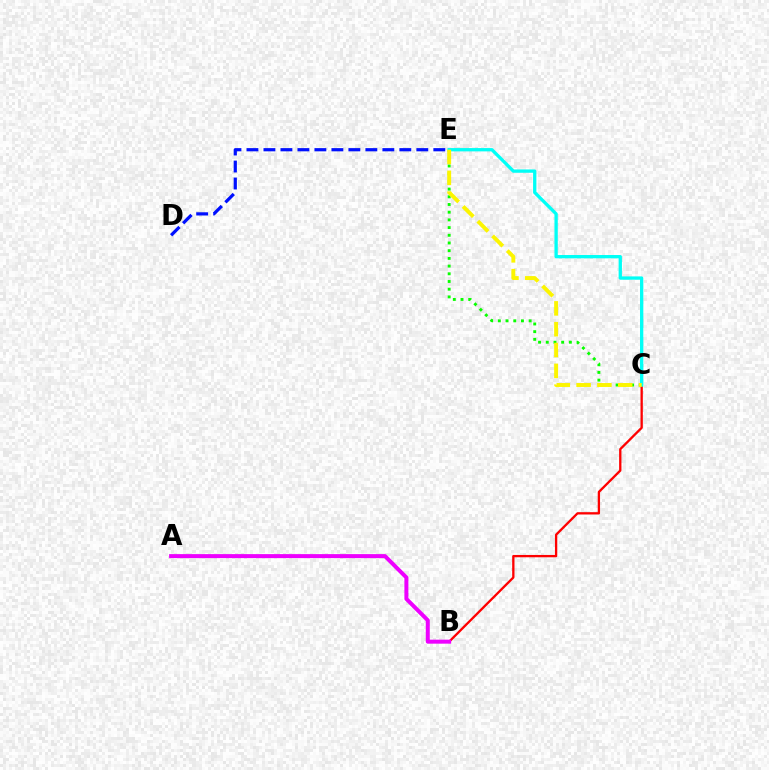{('B', 'C'): [{'color': '#ff0000', 'line_style': 'solid', 'thickness': 1.66}], ('C', 'E'): [{'color': '#08ff00', 'line_style': 'dotted', 'thickness': 2.09}, {'color': '#00fff6', 'line_style': 'solid', 'thickness': 2.38}, {'color': '#fcf500', 'line_style': 'dashed', 'thickness': 2.83}], ('A', 'B'): [{'color': '#ee00ff', 'line_style': 'solid', 'thickness': 2.88}], ('D', 'E'): [{'color': '#0010ff', 'line_style': 'dashed', 'thickness': 2.31}]}